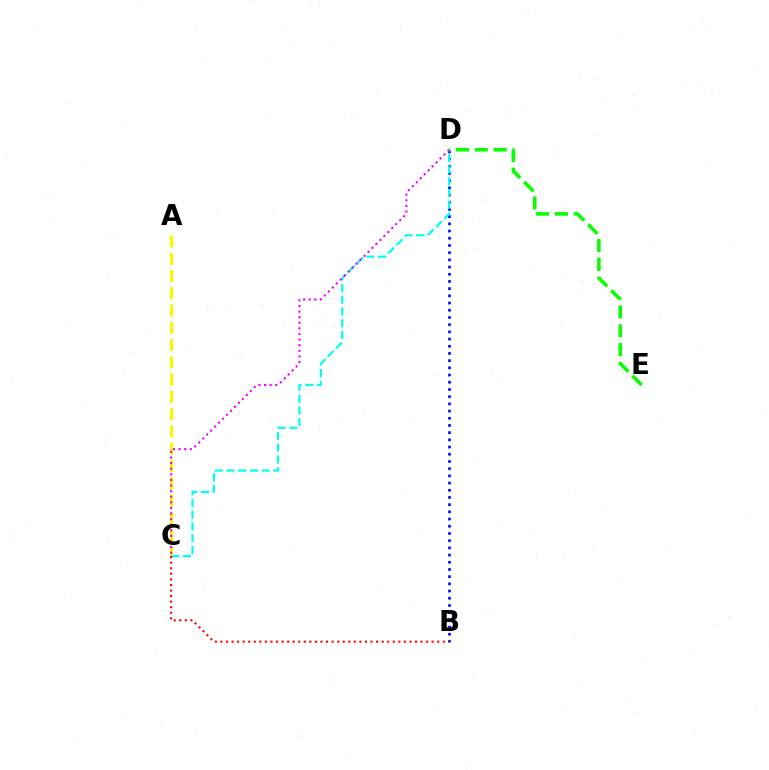{('A', 'C'): [{'color': '#fcf500', 'line_style': 'dashed', 'thickness': 2.35}], ('B', 'D'): [{'color': '#0010ff', 'line_style': 'dotted', 'thickness': 1.96}], ('C', 'D'): [{'color': '#00fff6', 'line_style': 'dashed', 'thickness': 1.59}, {'color': '#ee00ff', 'line_style': 'dotted', 'thickness': 1.52}], ('B', 'C'): [{'color': '#ff0000', 'line_style': 'dotted', 'thickness': 1.51}], ('D', 'E'): [{'color': '#08ff00', 'line_style': 'dashed', 'thickness': 2.56}]}